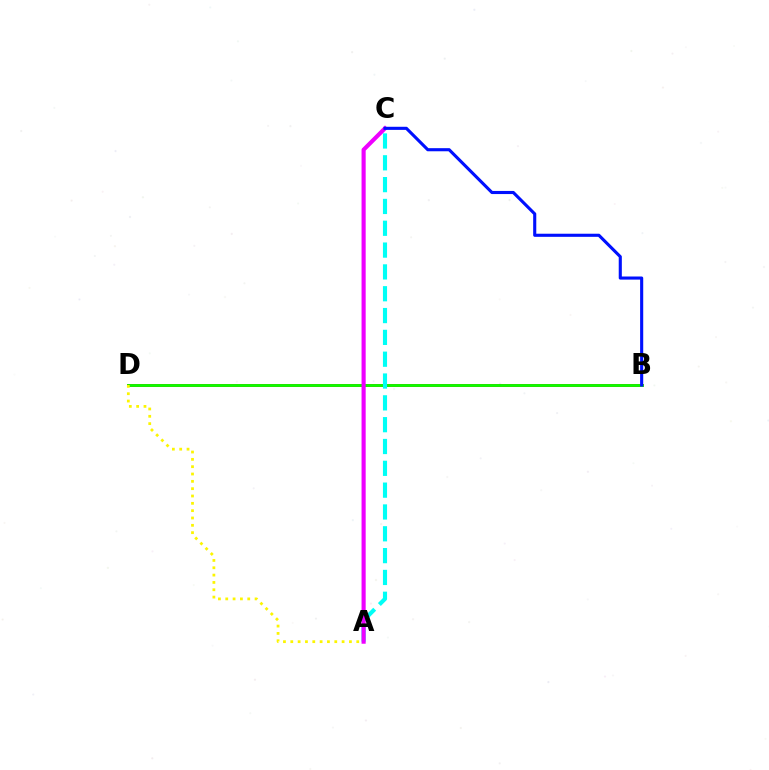{('B', 'D'): [{'color': '#ff0000', 'line_style': 'solid', 'thickness': 2.01}, {'color': '#08ff00', 'line_style': 'solid', 'thickness': 2.0}], ('A', 'C'): [{'color': '#00fff6', 'line_style': 'dashed', 'thickness': 2.96}, {'color': '#ee00ff', 'line_style': 'solid', 'thickness': 2.97}], ('B', 'C'): [{'color': '#0010ff', 'line_style': 'solid', 'thickness': 2.24}], ('A', 'D'): [{'color': '#fcf500', 'line_style': 'dotted', 'thickness': 1.99}]}